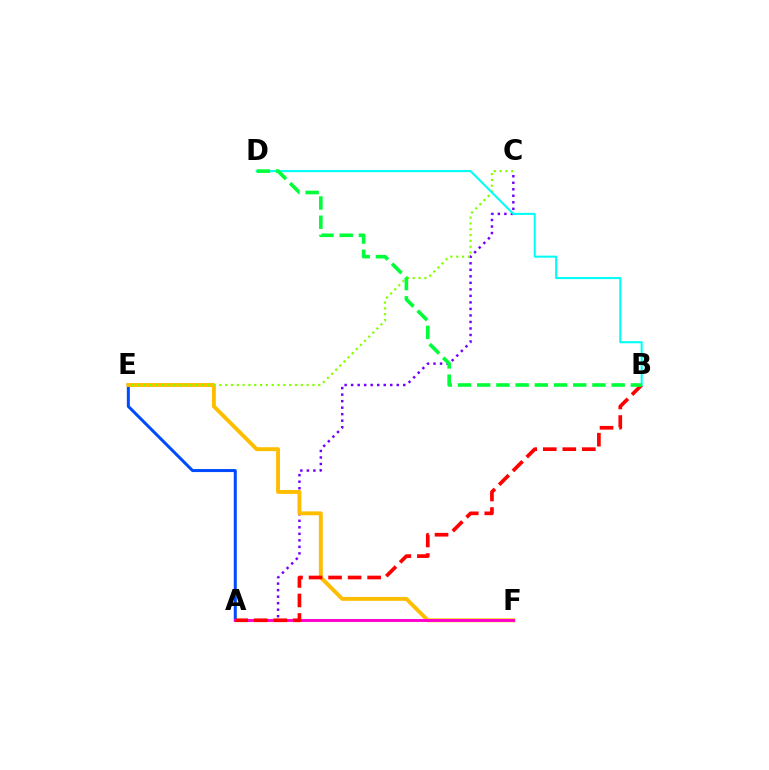{('A', 'C'): [{'color': '#7200ff', 'line_style': 'dotted', 'thickness': 1.77}], ('A', 'E'): [{'color': '#004bff', 'line_style': 'solid', 'thickness': 2.17}], ('E', 'F'): [{'color': '#ffbd00', 'line_style': 'solid', 'thickness': 2.8}], ('A', 'F'): [{'color': '#ff00cf', 'line_style': 'solid', 'thickness': 2.11}], ('A', 'B'): [{'color': '#ff0000', 'line_style': 'dashed', 'thickness': 2.65}], ('C', 'E'): [{'color': '#84ff00', 'line_style': 'dotted', 'thickness': 1.58}], ('B', 'D'): [{'color': '#00fff6', 'line_style': 'solid', 'thickness': 1.5}, {'color': '#00ff39', 'line_style': 'dashed', 'thickness': 2.61}]}